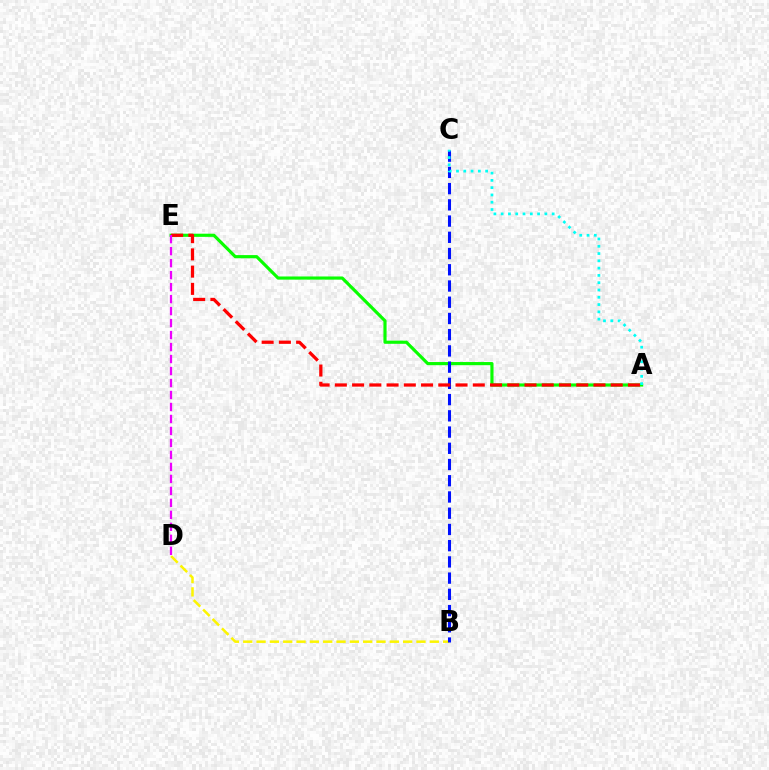{('B', 'D'): [{'color': '#fcf500', 'line_style': 'dashed', 'thickness': 1.81}], ('A', 'E'): [{'color': '#08ff00', 'line_style': 'solid', 'thickness': 2.27}, {'color': '#ff0000', 'line_style': 'dashed', 'thickness': 2.34}], ('B', 'C'): [{'color': '#0010ff', 'line_style': 'dashed', 'thickness': 2.2}], ('A', 'C'): [{'color': '#00fff6', 'line_style': 'dotted', 'thickness': 1.98}], ('D', 'E'): [{'color': '#ee00ff', 'line_style': 'dashed', 'thickness': 1.63}]}